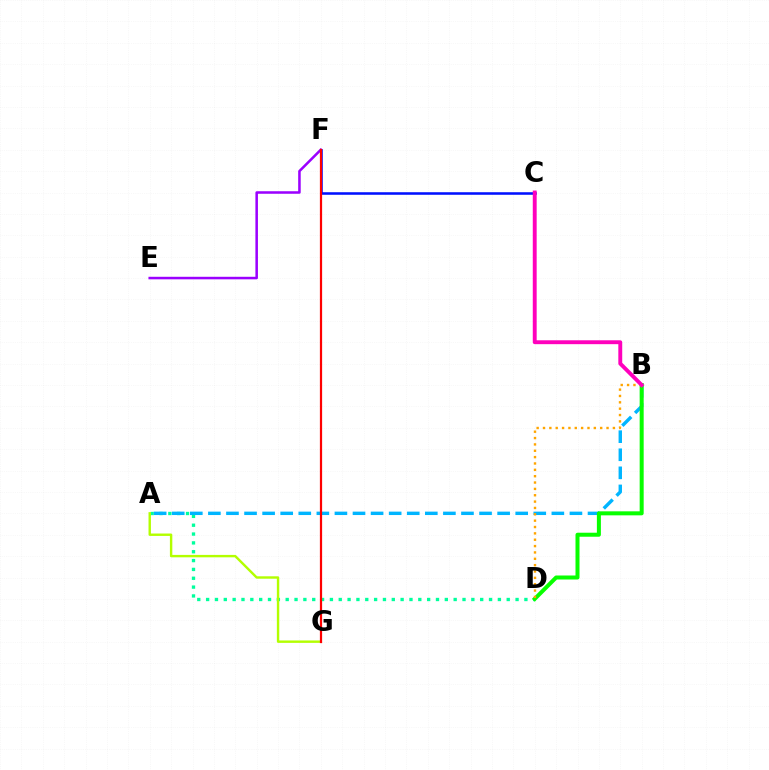{('A', 'D'): [{'color': '#00ff9d', 'line_style': 'dotted', 'thickness': 2.4}], ('E', 'F'): [{'color': '#9b00ff', 'line_style': 'solid', 'thickness': 1.82}], ('A', 'B'): [{'color': '#00b5ff', 'line_style': 'dashed', 'thickness': 2.46}], ('C', 'F'): [{'color': '#0010ff', 'line_style': 'solid', 'thickness': 1.83}], ('B', 'D'): [{'color': '#08ff00', 'line_style': 'solid', 'thickness': 2.89}, {'color': '#ffa500', 'line_style': 'dotted', 'thickness': 1.73}], ('A', 'G'): [{'color': '#b3ff00', 'line_style': 'solid', 'thickness': 1.74}], ('F', 'G'): [{'color': '#ff0000', 'line_style': 'solid', 'thickness': 1.6}], ('B', 'C'): [{'color': '#ff00bd', 'line_style': 'solid', 'thickness': 2.8}]}